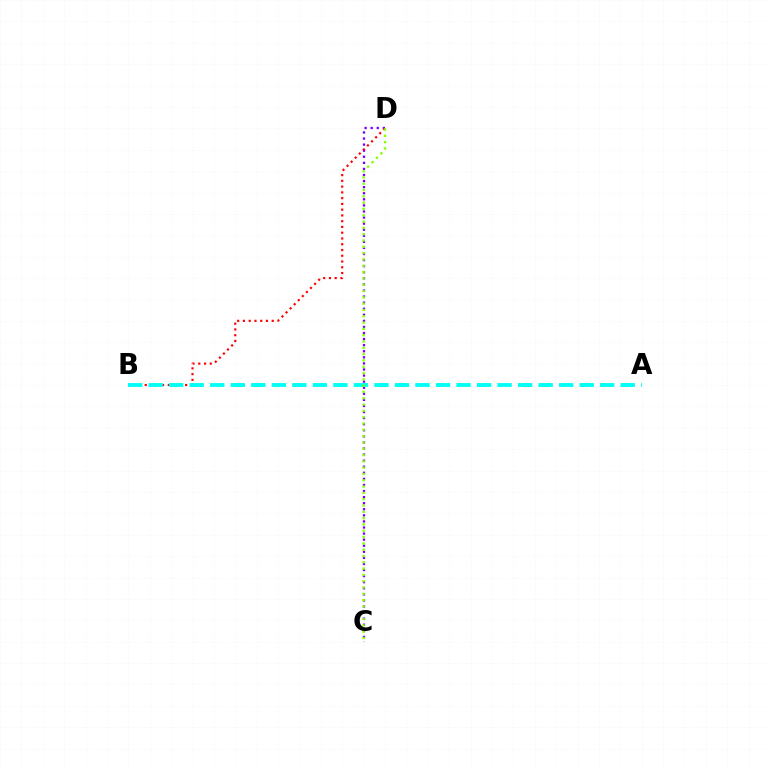{('C', 'D'): [{'color': '#7200ff', 'line_style': 'dotted', 'thickness': 1.65}, {'color': '#84ff00', 'line_style': 'dotted', 'thickness': 1.71}], ('B', 'D'): [{'color': '#ff0000', 'line_style': 'dotted', 'thickness': 1.57}], ('A', 'B'): [{'color': '#00fff6', 'line_style': 'dashed', 'thickness': 2.79}]}